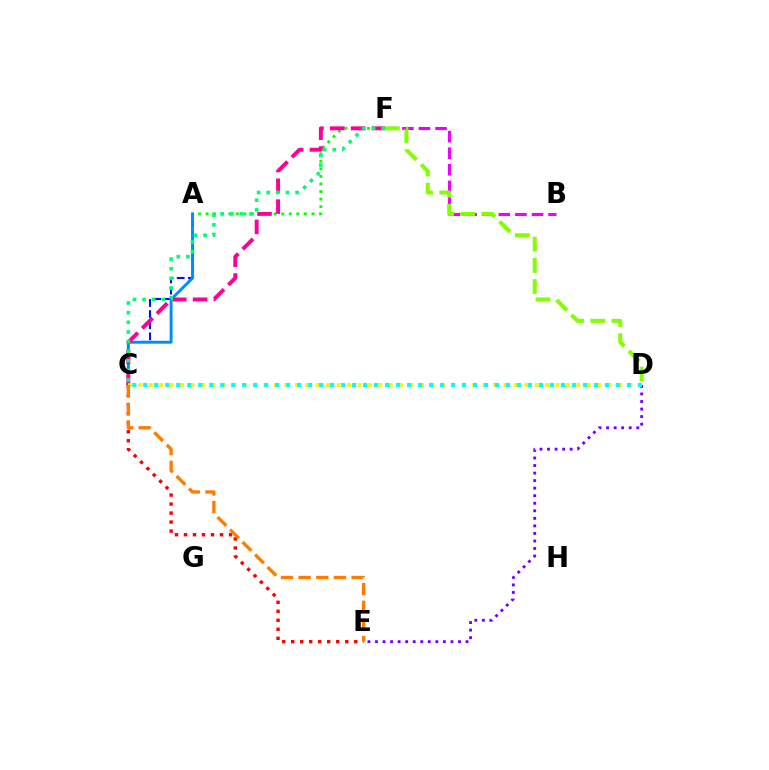{('A', 'F'): [{'color': '#08ff00', 'line_style': 'dotted', 'thickness': 2.05}], ('A', 'C'): [{'color': '#0010ff', 'line_style': 'dashed', 'thickness': 1.51}, {'color': '#008cff', 'line_style': 'solid', 'thickness': 2.11}], ('B', 'F'): [{'color': '#ee00ff', 'line_style': 'dashed', 'thickness': 2.25}], ('C', 'F'): [{'color': '#ff0094', 'line_style': 'dashed', 'thickness': 2.83}, {'color': '#00ff74', 'line_style': 'dotted', 'thickness': 2.62}], ('C', 'E'): [{'color': '#ff0000', 'line_style': 'dotted', 'thickness': 2.45}, {'color': '#ff7c00', 'line_style': 'dashed', 'thickness': 2.4}], ('C', 'D'): [{'color': '#fcf500', 'line_style': 'dotted', 'thickness': 2.83}, {'color': '#00fff6', 'line_style': 'dotted', 'thickness': 2.99}], ('D', 'F'): [{'color': '#84ff00', 'line_style': 'dashed', 'thickness': 2.88}], ('D', 'E'): [{'color': '#7200ff', 'line_style': 'dotted', 'thickness': 2.05}]}